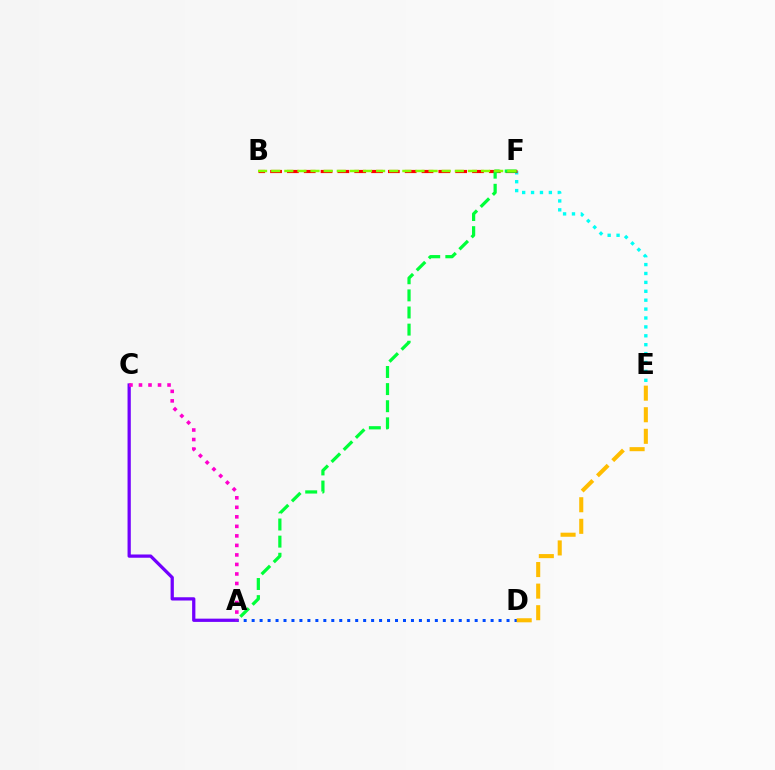{('E', 'F'): [{'color': '#00fff6', 'line_style': 'dotted', 'thickness': 2.42}], ('A', 'D'): [{'color': '#004bff', 'line_style': 'dotted', 'thickness': 2.16}], ('B', 'F'): [{'color': '#ff0000', 'line_style': 'dashed', 'thickness': 2.29}, {'color': '#84ff00', 'line_style': 'dashed', 'thickness': 1.78}], ('A', 'F'): [{'color': '#00ff39', 'line_style': 'dashed', 'thickness': 2.32}], ('A', 'C'): [{'color': '#7200ff', 'line_style': 'solid', 'thickness': 2.34}, {'color': '#ff00cf', 'line_style': 'dotted', 'thickness': 2.59}], ('D', 'E'): [{'color': '#ffbd00', 'line_style': 'dashed', 'thickness': 2.93}]}